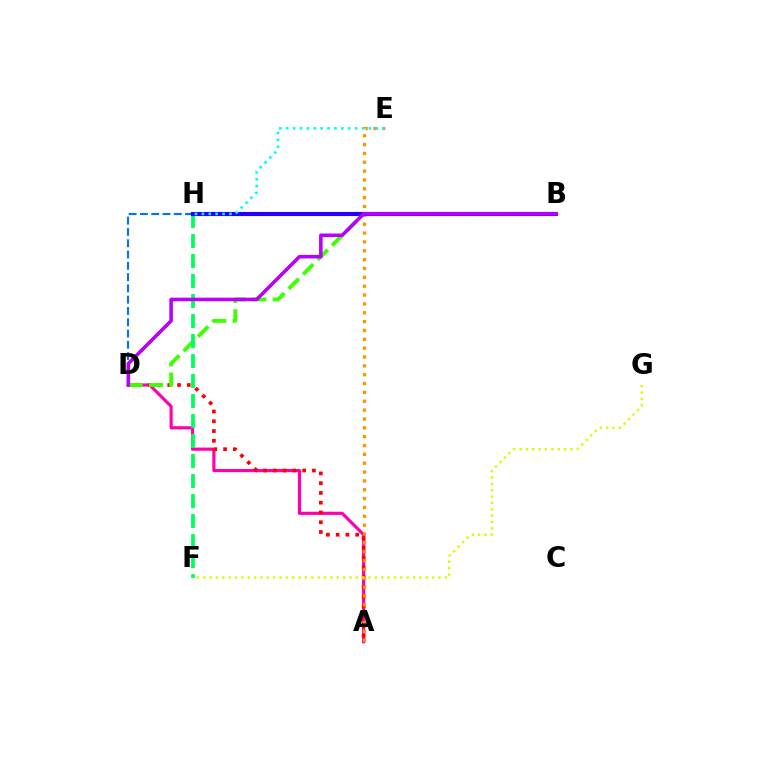{('D', 'H'): [{'color': '#0074ff', 'line_style': 'dashed', 'thickness': 1.53}], ('A', 'D'): [{'color': '#ff00ac', 'line_style': 'solid', 'thickness': 2.27}, {'color': '#ff0000', 'line_style': 'dotted', 'thickness': 2.65}], ('B', 'D'): [{'color': '#3dff00', 'line_style': 'dashed', 'thickness': 2.78}, {'color': '#b900ff', 'line_style': 'solid', 'thickness': 2.57}], ('F', 'H'): [{'color': '#00ff5c', 'line_style': 'dashed', 'thickness': 2.72}], ('A', 'E'): [{'color': '#ff9400', 'line_style': 'dotted', 'thickness': 2.4}], ('B', 'H'): [{'color': '#2500ff', 'line_style': 'solid', 'thickness': 2.96}], ('E', 'H'): [{'color': '#00fff6', 'line_style': 'dotted', 'thickness': 1.87}], ('F', 'G'): [{'color': '#d1ff00', 'line_style': 'dotted', 'thickness': 1.73}]}